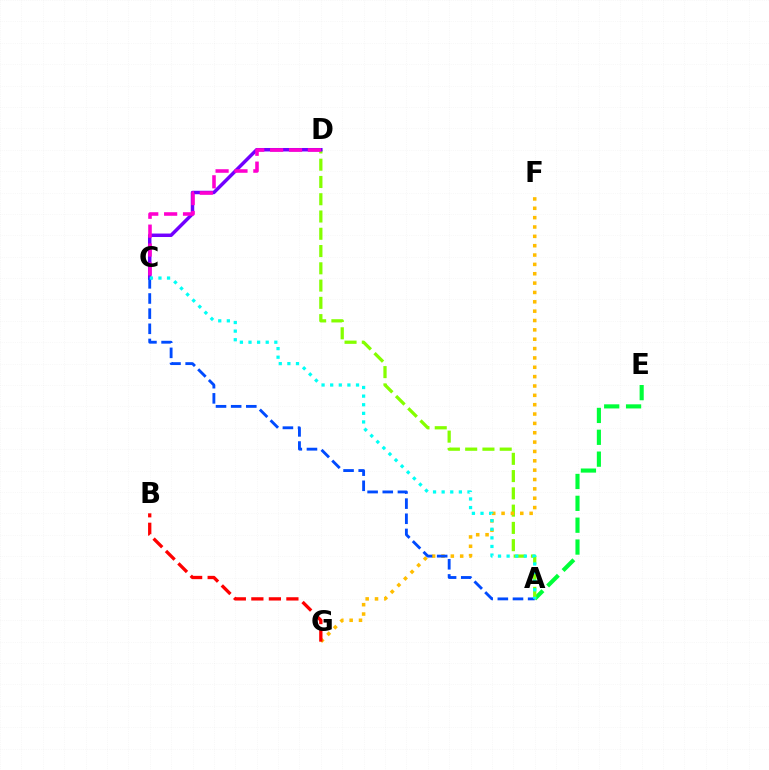{('A', 'E'): [{'color': '#00ff39', 'line_style': 'dashed', 'thickness': 2.97}], ('A', 'D'): [{'color': '#84ff00', 'line_style': 'dashed', 'thickness': 2.35}], ('C', 'D'): [{'color': '#7200ff', 'line_style': 'solid', 'thickness': 2.5}, {'color': '#ff00cf', 'line_style': 'dashed', 'thickness': 2.57}], ('F', 'G'): [{'color': '#ffbd00', 'line_style': 'dotted', 'thickness': 2.54}], ('B', 'G'): [{'color': '#ff0000', 'line_style': 'dashed', 'thickness': 2.38}], ('A', 'C'): [{'color': '#004bff', 'line_style': 'dashed', 'thickness': 2.06}, {'color': '#00fff6', 'line_style': 'dotted', 'thickness': 2.34}]}